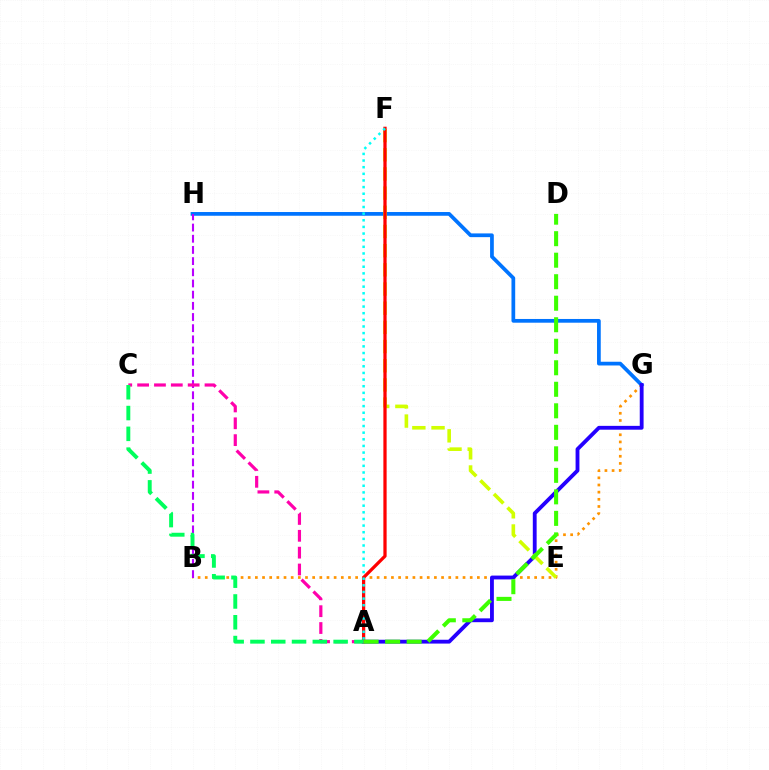{('B', 'G'): [{'color': '#ff9400', 'line_style': 'dotted', 'thickness': 1.95}], ('G', 'H'): [{'color': '#0074ff', 'line_style': 'solid', 'thickness': 2.69}], ('A', 'G'): [{'color': '#2500ff', 'line_style': 'solid', 'thickness': 2.76}], ('E', 'F'): [{'color': '#d1ff00', 'line_style': 'dashed', 'thickness': 2.61}], ('A', 'F'): [{'color': '#ff0000', 'line_style': 'solid', 'thickness': 2.34}, {'color': '#00fff6', 'line_style': 'dotted', 'thickness': 1.8}], ('B', 'H'): [{'color': '#b900ff', 'line_style': 'dashed', 'thickness': 1.52}], ('A', 'C'): [{'color': '#ff00ac', 'line_style': 'dashed', 'thickness': 2.29}, {'color': '#00ff5c', 'line_style': 'dashed', 'thickness': 2.82}], ('A', 'D'): [{'color': '#3dff00', 'line_style': 'dashed', 'thickness': 2.92}]}